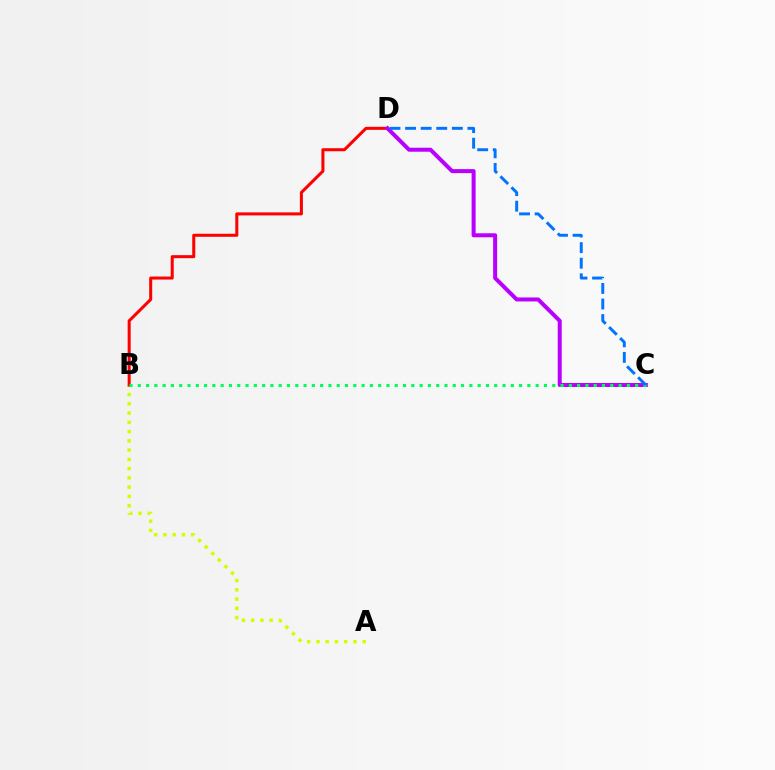{('A', 'B'): [{'color': '#d1ff00', 'line_style': 'dotted', 'thickness': 2.52}], ('B', 'D'): [{'color': '#ff0000', 'line_style': 'solid', 'thickness': 2.19}], ('C', 'D'): [{'color': '#b900ff', 'line_style': 'solid', 'thickness': 2.88}, {'color': '#0074ff', 'line_style': 'dashed', 'thickness': 2.12}], ('B', 'C'): [{'color': '#00ff5c', 'line_style': 'dotted', 'thickness': 2.25}]}